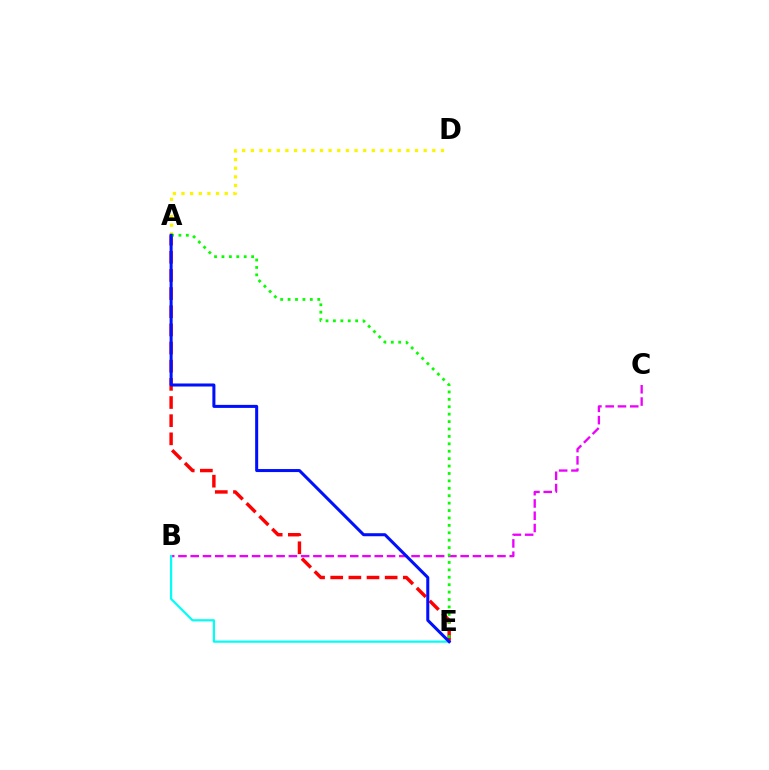{('B', 'C'): [{'color': '#ee00ff', 'line_style': 'dashed', 'thickness': 1.67}], ('A', 'D'): [{'color': '#fcf500', 'line_style': 'dotted', 'thickness': 2.35}], ('A', 'E'): [{'color': '#ff0000', 'line_style': 'dashed', 'thickness': 2.47}, {'color': '#08ff00', 'line_style': 'dotted', 'thickness': 2.01}, {'color': '#0010ff', 'line_style': 'solid', 'thickness': 2.18}], ('B', 'E'): [{'color': '#00fff6', 'line_style': 'solid', 'thickness': 1.59}]}